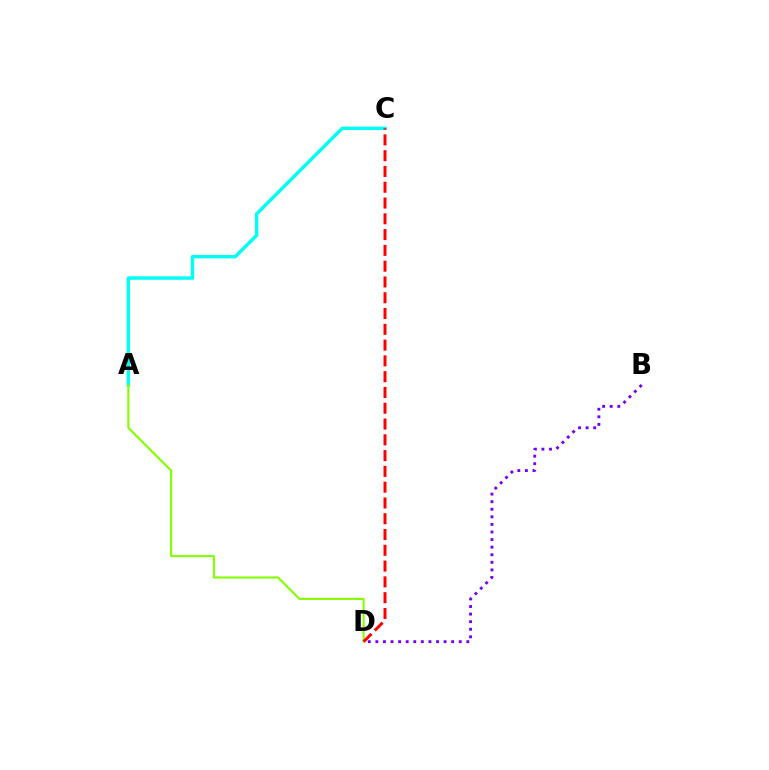{('B', 'D'): [{'color': '#7200ff', 'line_style': 'dotted', 'thickness': 2.06}], ('A', 'C'): [{'color': '#00fff6', 'line_style': 'solid', 'thickness': 2.46}], ('A', 'D'): [{'color': '#84ff00', 'line_style': 'solid', 'thickness': 1.52}], ('C', 'D'): [{'color': '#ff0000', 'line_style': 'dashed', 'thickness': 2.14}]}